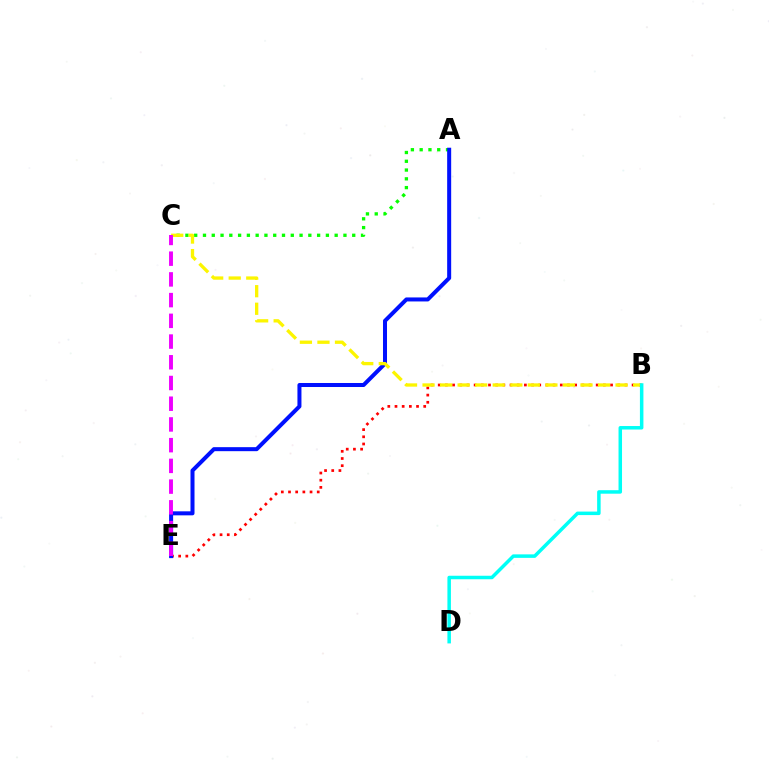{('A', 'C'): [{'color': '#08ff00', 'line_style': 'dotted', 'thickness': 2.39}], ('B', 'E'): [{'color': '#ff0000', 'line_style': 'dotted', 'thickness': 1.95}], ('A', 'E'): [{'color': '#0010ff', 'line_style': 'solid', 'thickness': 2.89}], ('B', 'C'): [{'color': '#fcf500', 'line_style': 'dashed', 'thickness': 2.38}], ('C', 'E'): [{'color': '#ee00ff', 'line_style': 'dashed', 'thickness': 2.81}], ('B', 'D'): [{'color': '#00fff6', 'line_style': 'solid', 'thickness': 2.52}]}